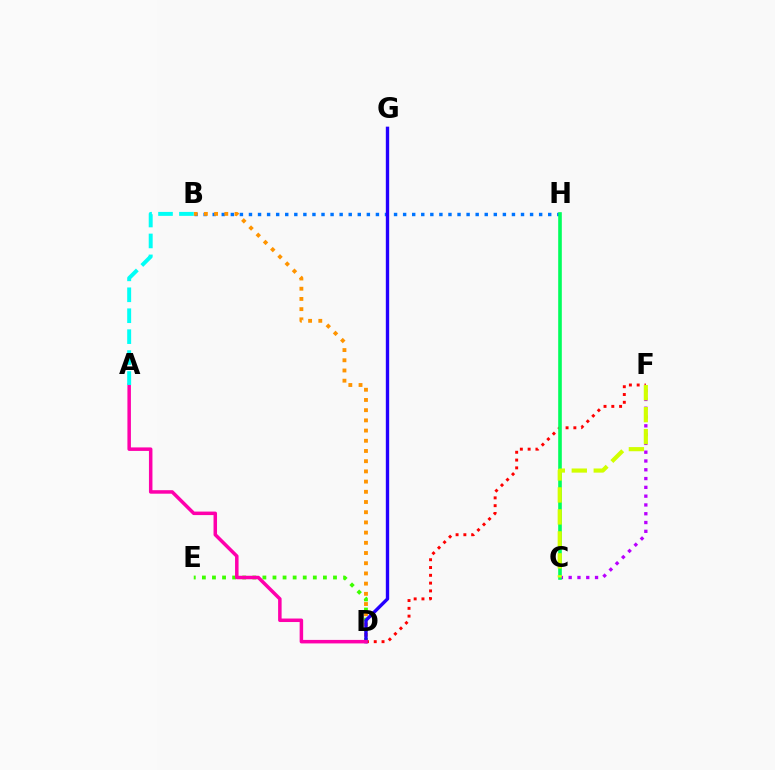{('C', 'F'): [{'color': '#b900ff', 'line_style': 'dotted', 'thickness': 2.39}, {'color': '#d1ff00', 'line_style': 'dashed', 'thickness': 2.99}], ('B', 'H'): [{'color': '#0074ff', 'line_style': 'dotted', 'thickness': 2.46}], ('D', 'F'): [{'color': '#ff0000', 'line_style': 'dotted', 'thickness': 2.12}], ('C', 'H'): [{'color': '#00ff5c', 'line_style': 'solid', 'thickness': 2.6}], ('D', 'E'): [{'color': '#3dff00', 'line_style': 'dotted', 'thickness': 2.74}], ('B', 'D'): [{'color': '#ff9400', 'line_style': 'dotted', 'thickness': 2.77}], ('D', 'G'): [{'color': '#2500ff', 'line_style': 'solid', 'thickness': 2.42}], ('A', 'D'): [{'color': '#ff00ac', 'line_style': 'solid', 'thickness': 2.52}], ('A', 'B'): [{'color': '#00fff6', 'line_style': 'dashed', 'thickness': 2.84}]}